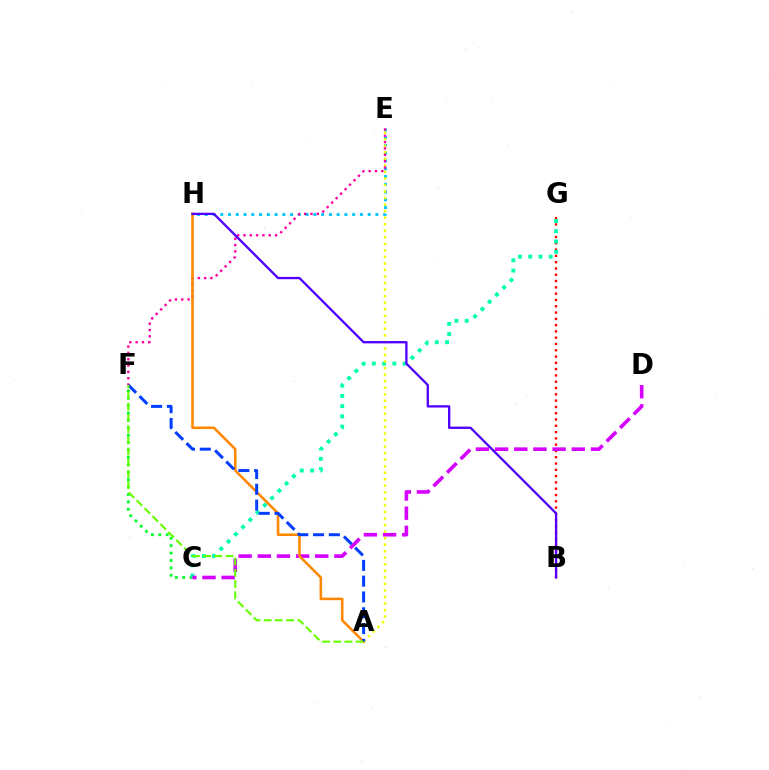{('C', 'F'): [{'color': '#00ff27', 'line_style': 'dotted', 'thickness': 2.01}], ('E', 'H'): [{'color': '#00c7ff', 'line_style': 'dotted', 'thickness': 2.11}], ('B', 'G'): [{'color': '#ff0000', 'line_style': 'dotted', 'thickness': 1.71}], ('C', 'G'): [{'color': '#00ffaf', 'line_style': 'dotted', 'thickness': 2.79}], ('C', 'D'): [{'color': '#d600ff', 'line_style': 'dashed', 'thickness': 2.6}], ('A', 'E'): [{'color': '#eeff00', 'line_style': 'dotted', 'thickness': 1.78}], ('E', 'F'): [{'color': '#ff00a0', 'line_style': 'dotted', 'thickness': 1.72}], ('A', 'H'): [{'color': '#ff8800', 'line_style': 'solid', 'thickness': 1.85}], ('A', 'F'): [{'color': '#003fff', 'line_style': 'dashed', 'thickness': 2.15}, {'color': '#66ff00', 'line_style': 'dashed', 'thickness': 1.52}], ('B', 'H'): [{'color': '#4f00ff', 'line_style': 'solid', 'thickness': 1.66}]}